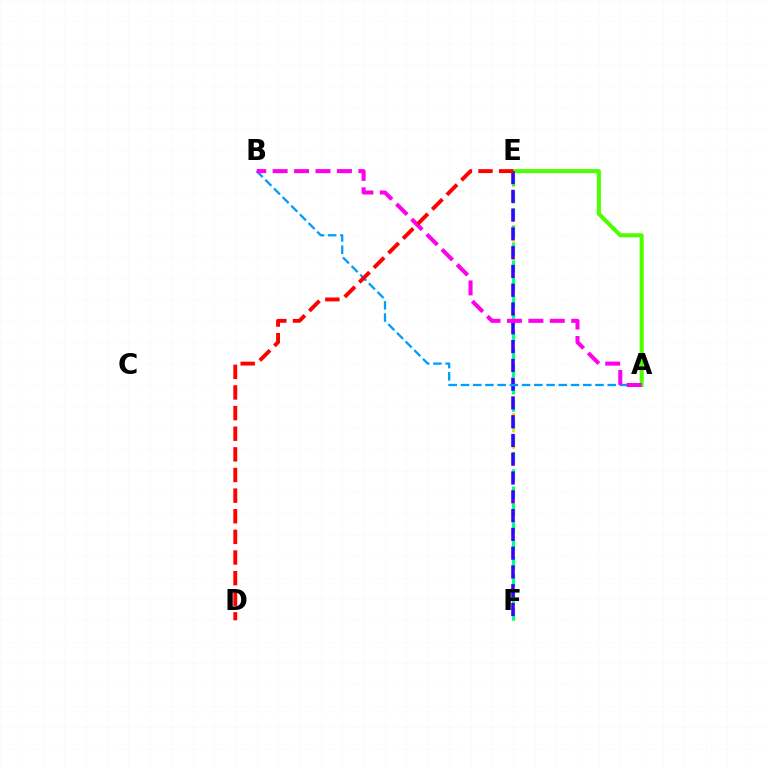{('E', 'F'): [{'color': '#ffd500', 'line_style': 'dotted', 'thickness': 2.22}, {'color': '#00ff86', 'line_style': 'dashed', 'thickness': 2.36}, {'color': '#3700ff', 'line_style': 'dashed', 'thickness': 2.55}], ('A', 'E'): [{'color': '#4fff00', 'line_style': 'solid', 'thickness': 2.92}], ('A', 'B'): [{'color': '#009eff', 'line_style': 'dashed', 'thickness': 1.66}, {'color': '#ff00ed', 'line_style': 'dashed', 'thickness': 2.91}], ('D', 'E'): [{'color': '#ff0000', 'line_style': 'dashed', 'thickness': 2.8}]}